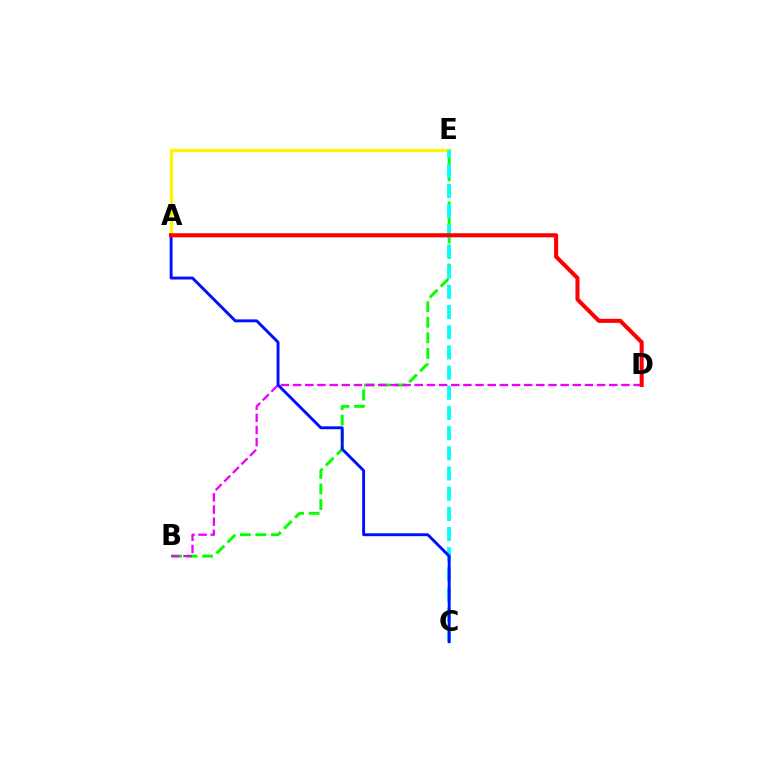{('B', 'E'): [{'color': '#08ff00', 'line_style': 'dashed', 'thickness': 2.11}], ('A', 'E'): [{'color': '#fcf500', 'line_style': 'solid', 'thickness': 2.34}], ('C', 'E'): [{'color': '#00fff6', 'line_style': 'dashed', 'thickness': 2.74}], ('B', 'D'): [{'color': '#ee00ff', 'line_style': 'dashed', 'thickness': 1.65}], ('A', 'C'): [{'color': '#0010ff', 'line_style': 'solid', 'thickness': 2.1}], ('A', 'D'): [{'color': '#ff0000', 'line_style': 'solid', 'thickness': 2.92}]}